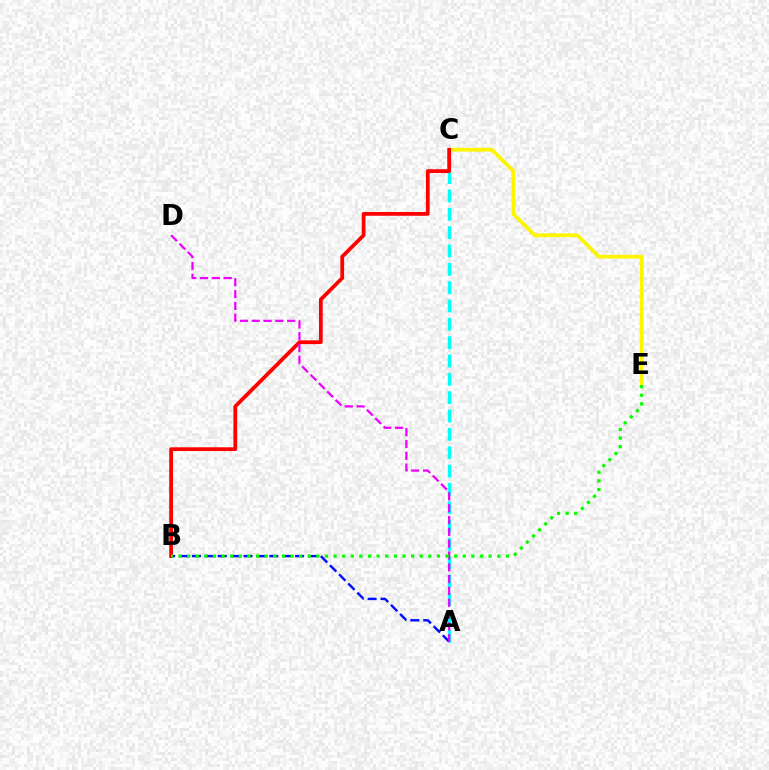{('C', 'E'): [{'color': '#fcf500', 'line_style': 'solid', 'thickness': 2.69}], ('A', 'C'): [{'color': '#00fff6', 'line_style': 'dashed', 'thickness': 2.49}], ('B', 'C'): [{'color': '#ff0000', 'line_style': 'solid', 'thickness': 2.71}], ('A', 'B'): [{'color': '#0010ff', 'line_style': 'dashed', 'thickness': 1.75}], ('A', 'D'): [{'color': '#ee00ff', 'line_style': 'dashed', 'thickness': 1.6}], ('B', 'E'): [{'color': '#08ff00', 'line_style': 'dotted', 'thickness': 2.34}]}